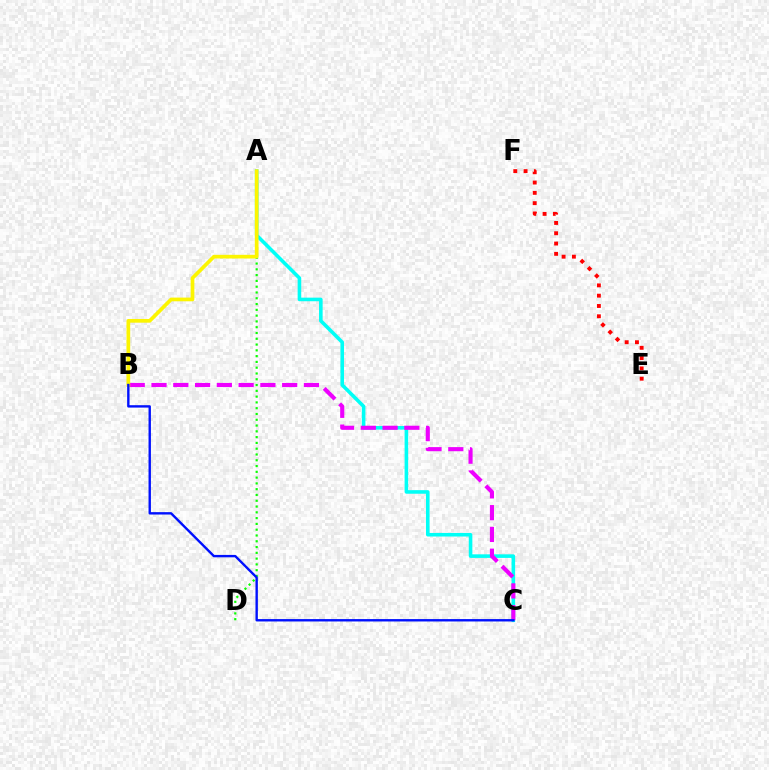{('A', 'C'): [{'color': '#00fff6', 'line_style': 'solid', 'thickness': 2.58}], ('E', 'F'): [{'color': '#ff0000', 'line_style': 'dotted', 'thickness': 2.8}], ('B', 'C'): [{'color': '#ee00ff', 'line_style': 'dashed', 'thickness': 2.96}, {'color': '#0010ff', 'line_style': 'solid', 'thickness': 1.72}], ('A', 'D'): [{'color': '#08ff00', 'line_style': 'dotted', 'thickness': 1.57}], ('A', 'B'): [{'color': '#fcf500', 'line_style': 'solid', 'thickness': 2.66}]}